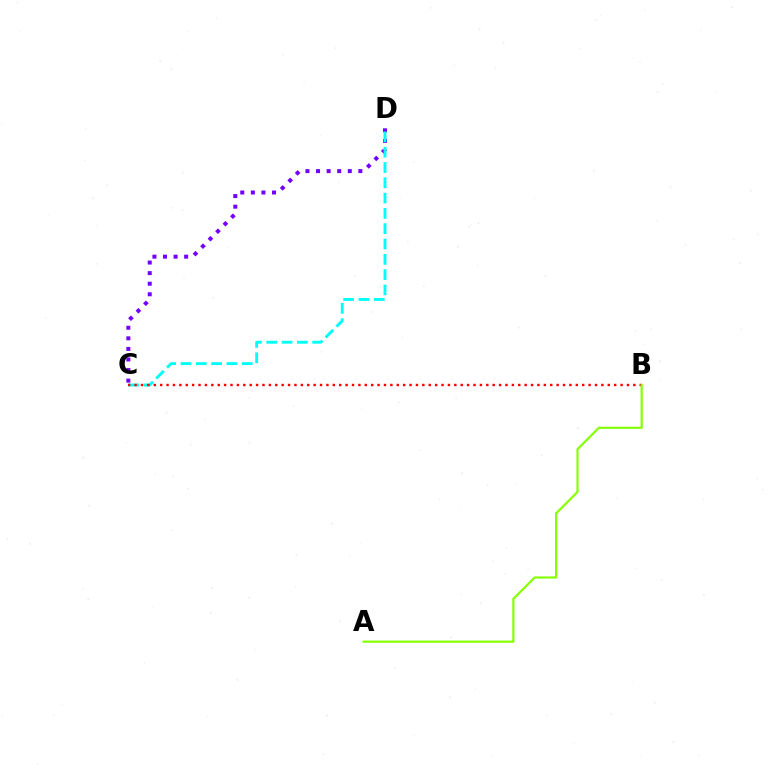{('C', 'D'): [{'color': '#7200ff', 'line_style': 'dotted', 'thickness': 2.87}, {'color': '#00fff6', 'line_style': 'dashed', 'thickness': 2.08}], ('B', 'C'): [{'color': '#ff0000', 'line_style': 'dotted', 'thickness': 1.74}], ('A', 'B'): [{'color': '#84ff00', 'line_style': 'solid', 'thickness': 1.55}]}